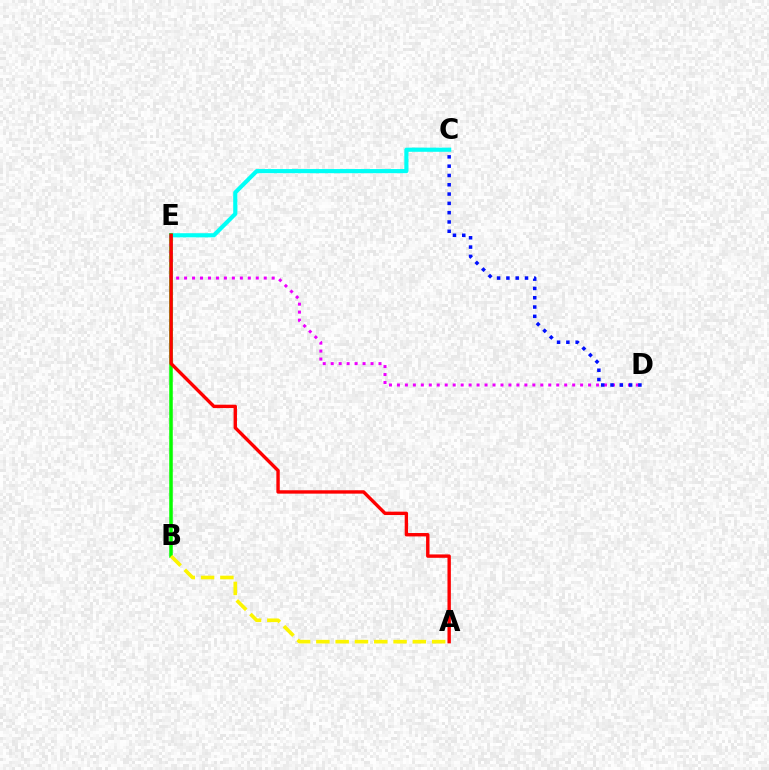{('C', 'E'): [{'color': '#00fff6', 'line_style': 'solid', 'thickness': 2.98}], ('B', 'E'): [{'color': '#08ff00', 'line_style': 'solid', 'thickness': 2.55}], ('D', 'E'): [{'color': '#ee00ff', 'line_style': 'dotted', 'thickness': 2.16}], ('A', 'B'): [{'color': '#fcf500', 'line_style': 'dashed', 'thickness': 2.62}], ('C', 'D'): [{'color': '#0010ff', 'line_style': 'dotted', 'thickness': 2.53}], ('A', 'E'): [{'color': '#ff0000', 'line_style': 'solid', 'thickness': 2.44}]}